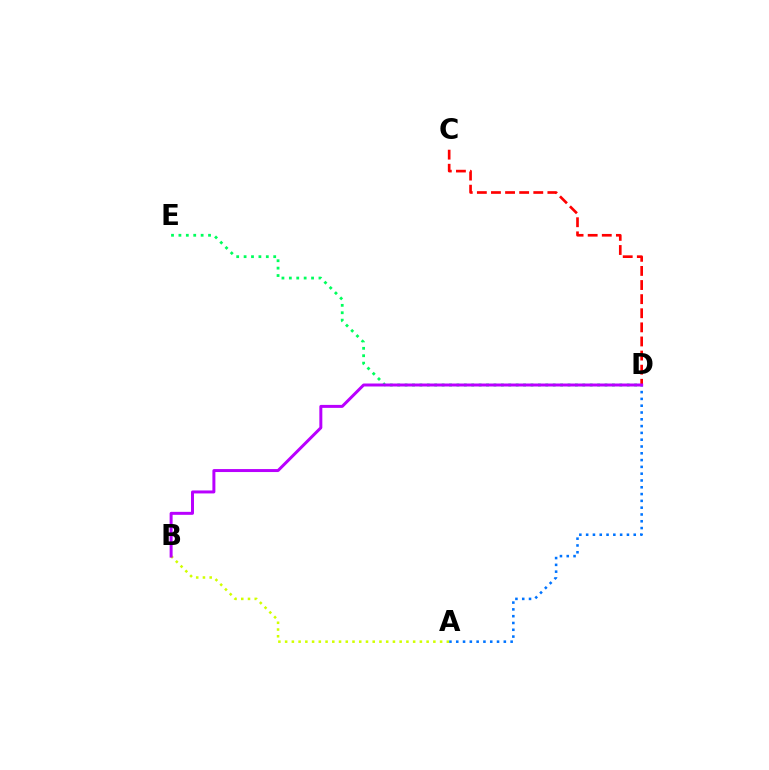{('A', 'D'): [{'color': '#0074ff', 'line_style': 'dotted', 'thickness': 1.85}], ('D', 'E'): [{'color': '#00ff5c', 'line_style': 'dotted', 'thickness': 2.01}], ('C', 'D'): [{'color': '#ff0000', 'line_style': 'dashed', 'thickness': 1.92}], ('A', 'B'): [{'color': '#d1ff00', 'line_style': 'dotted', 'thickness': 1.83}], ('B', 'D'): [{'color': '#b900ff', 'line_style': 'solid', 'thickness': 2.14}]}